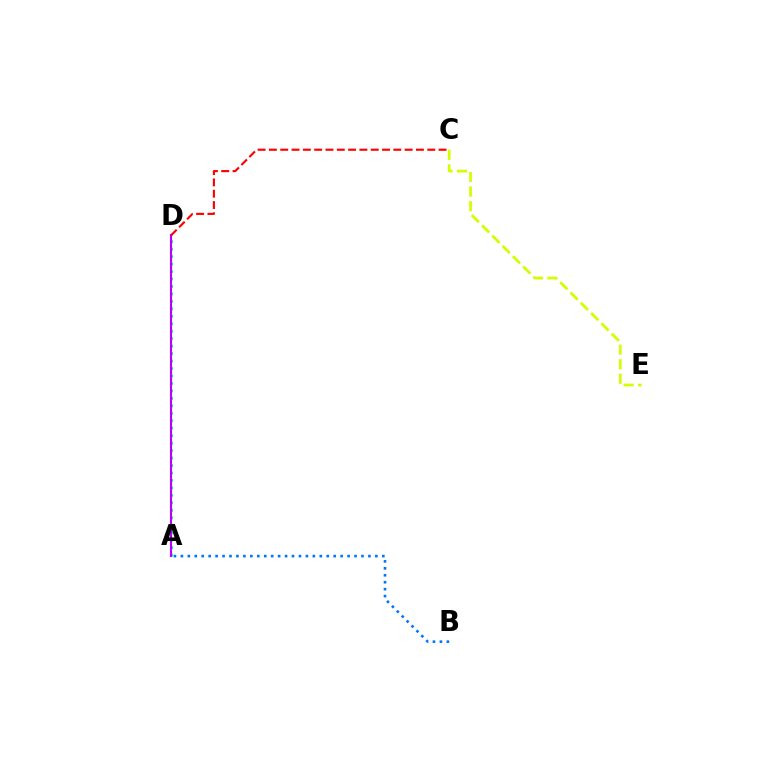{('A', 'D'): [{'color': '#00ff5c', 'line_style': 'dotted', 'thickness': 2.03}, {'color': '#b900ff', 'line_style': 'solid', 'thickness': 1.53}], ('C', 'E'): [{'color': '#d1ff00', 'line_style': 'dashed', 'thickness': 1.98}], ('C', 'D'): [{'color': '#ff0000', 'line_style': 'dashed', 'thickness': 1.54}], ('A', 'B'): [{'color': '#0074ff', 'line_style': 'dotted', 'thickness': 1.89}]}